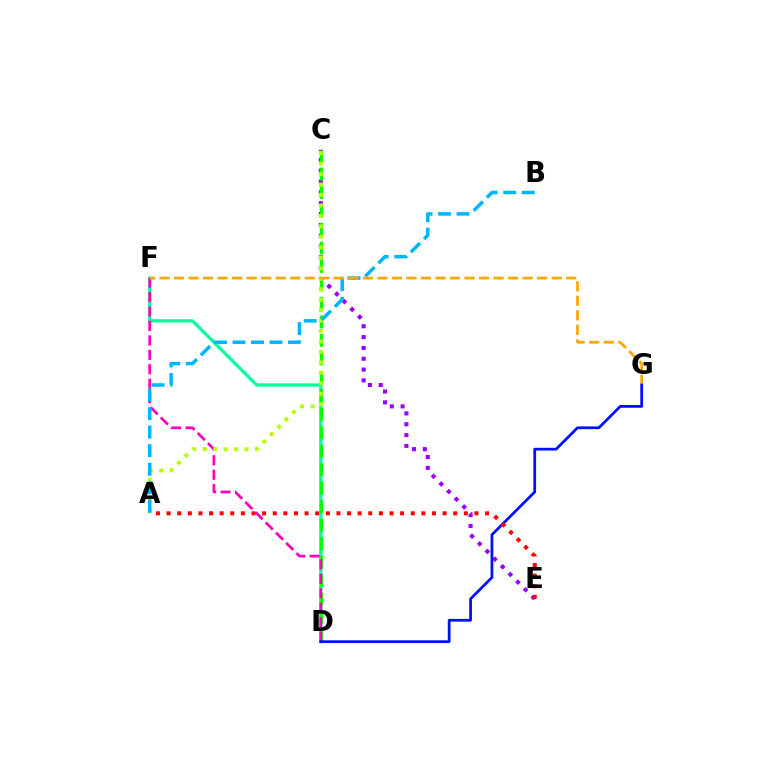{('C', 'E'): [{'color': '#9b00ff', 'line_style': 'dotted', 'thickness': 2.94}], ('D', 'F'): [{'color': '#00ff9d', 'line_style': 'solid', 'thickness': 2.33}, {'color': '#ff00bd', 'line_style': 'dashed', 'thickness': 1.96}], ('C', 'D'): [{'color': '#08ff00', 'line_style': 'dashed', 'thickness': 2.51}], ('A', 'C'): [{'color': '#b3ff00', 'line_style': 'dotted', 'thickness': 2.84}], ('A', 'B'): [{'color': '#00b5ff', 'line_style': 'dashed', 'thickness': 2.52}], ('F', 'G'): [{'color': '#ffa500', 'line_style': 'dashed', 'thickness': 1.97}], ('D', 'G'): [{'color': '#0010ff', 'line_style': 'solid', 'thickness': 1.99}], ('A', 'E'): [{'color': '#ff0000', 'line_style': 'dotted', 'thickness': 2.88}]}